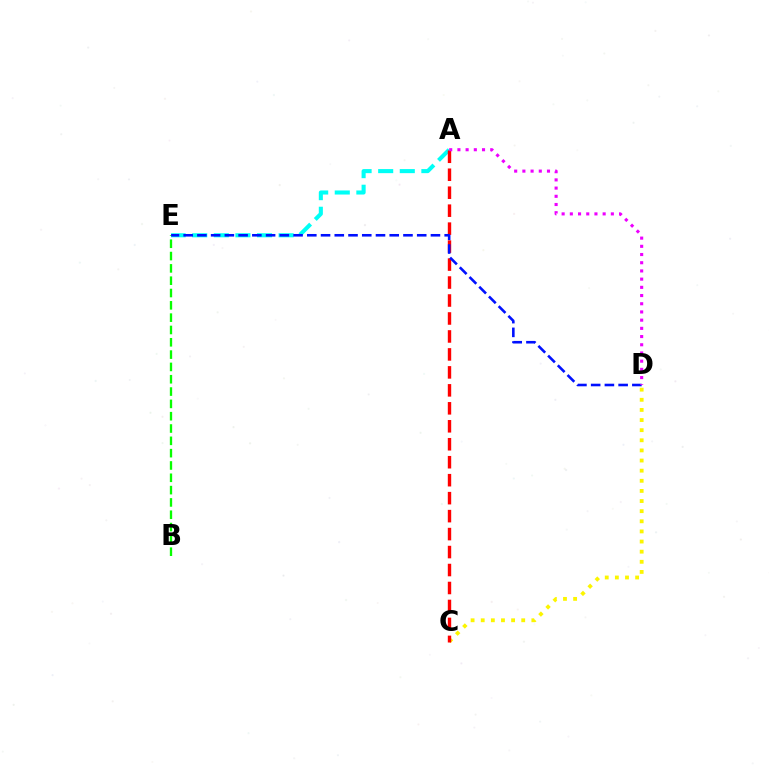{('A', 'E'): [{'color': '#00fff6', 'line_style': 'dashed', 'thickness': 2.93}], ('C', 'D'): [{'color': '#fcf500', 'line_style': 'dotted', 'thickness': 2.75}], ('B', 'E'): [{'color': '#08ff00', 'line_style': 'dashed', 'thickness': 1.67}], ('A', 'C'): [{'color': '#ff0000', 'line_style': 'dashed', 'thickness': 2.44}], ('D', 'E'): [{'color': '#0010ff', 'line_style': 'dashed', 'thickness': 1.87}], ('A', 'D'): [{'color': '#ee00ff', 'line_style': 'dotted', 'thickness': 2.23}]}